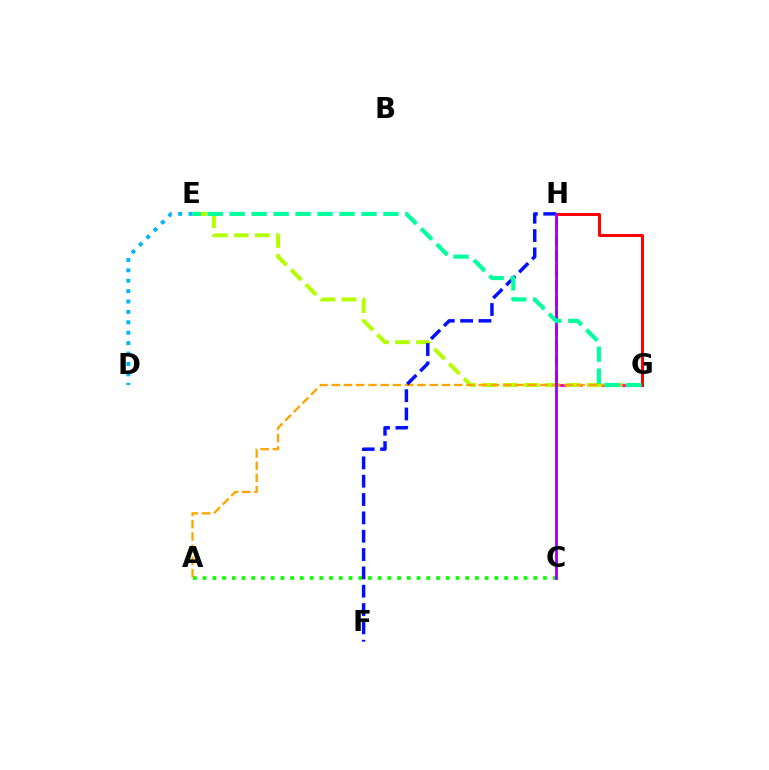{('G', 'H'): [{'color': '#ff00bd', 'line_style': 'dashed', 'thickness': 2.04}, {'color': '#ff0000', 'line_style': 'solid', 'thickness': 2.15}], ('E', 'G'): [{'color': '#b3ff00', 'line_style': 'dashed', 'thickness': 2.85}, {'color': '#00ff9d', 'line_style': 'dashed', 'thickness': 2.98}], ('D', 'E'): [{'color': '#00b5ff', 'line_style': 'dotted', 'thickness': 2.83}], ('A', 'C'): [{'color': '#08ff00', 'line_style': 'dotted', 'thickness': 2.64}], ('A', 'G'): [{'color': '#ffa500', 'line_style': 'dashed', 'thickness': 1.66}], ('F', 'H'): [{'color': '#0010ff', 'line_style': 'dashed', 'thickness': 2.49}], ('C', 'H'): [{'color': '#9b00ff', 'line_style': 'solid', 'thickness': 2.01}]}